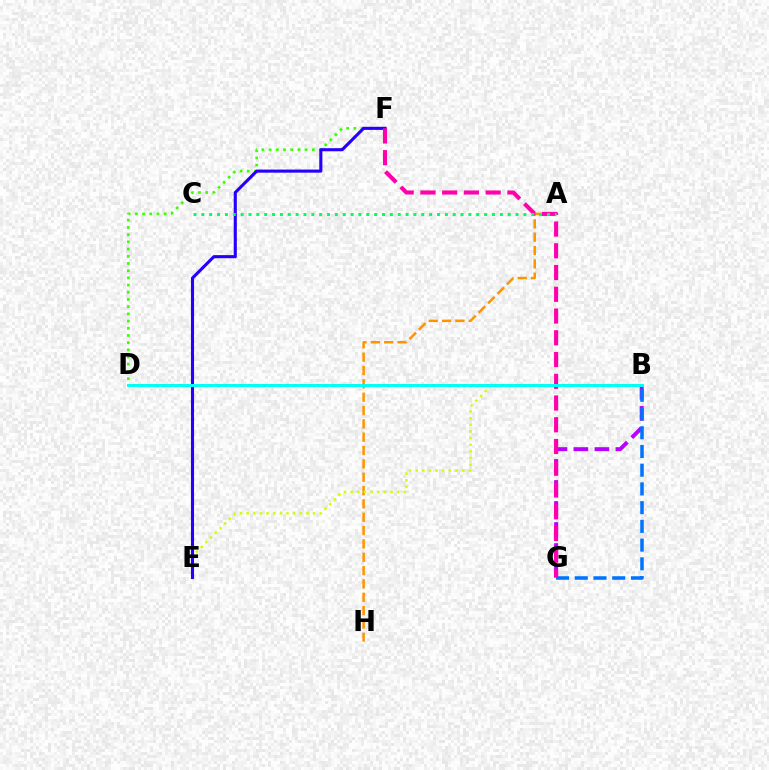{('B', 'G'): [{'color': '#b900ff', 'line_style': 'dashed', 'thickness': 2.86}, {'color': '#0074ff', 'line_style': 'dashed', 'thickness': 2.54}], ('A', 'H'): [{'color': '#ff9400', 'line_style': 'dashed', 'thickness': 1.81}], ('D', 'F'): [{'color': '#3dff00', 'line_style': 'dotted', 'thickness': 1.96}], ('B', 'E'): [{'color': '#d1ff00', 'line_style': 'dotted', 'thickness': 1.8}], ('B', 'D'): [{'color': '#ff0000', 'line_style': 'dotted', 'thickness': 2.09}, {'color': '#00fff6', 'line_style': 'solid', 'thickness': 2.13}], ('E', 'F'): [{'color': '#2500ff', 'line_style': 'solid', 'thickness': 2.23}], ('F', 'G'): [{'color': '#ff00ac', 'line_style': 'dashed', 'thickness': 2.95}], ('A', 'C'): [{'color': '#00ff5c', 'line_style': 'dotted', 'thickness': 2.13}]}